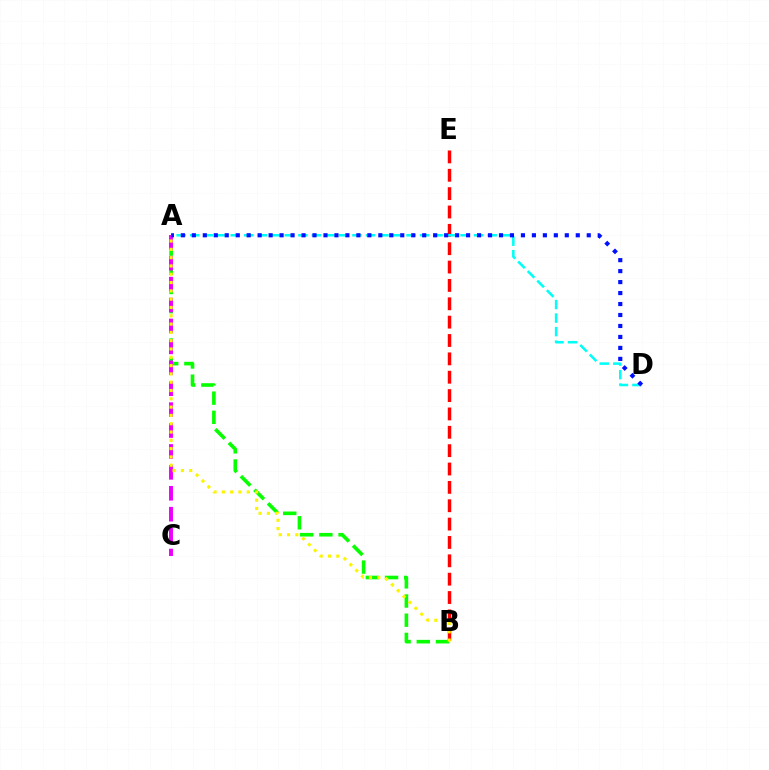{('A', 'B'): [{'color': '#08ff00', 'line_style': 'dashed', 'thickness': 2.61}, {'color': '#fcf500', 'line_style': 'dotted', 'thickness': 2.26}], ('B', 'E'): [{'color': '#ff0000', 'line_style': 'dashed', 'thickness': 2.49}], ('A', 'C'): [{'color': '#ee00ff', 'line_style': 'dashed', 'thickness': 2.84}], ('A', 'D'): [{'color': '#00fff6', 'line_style': 'dashed', 'thickness': 1.84}, {'color': '#0010ff', 'line_style': 'dotted', 'thickness': 2.98}]}